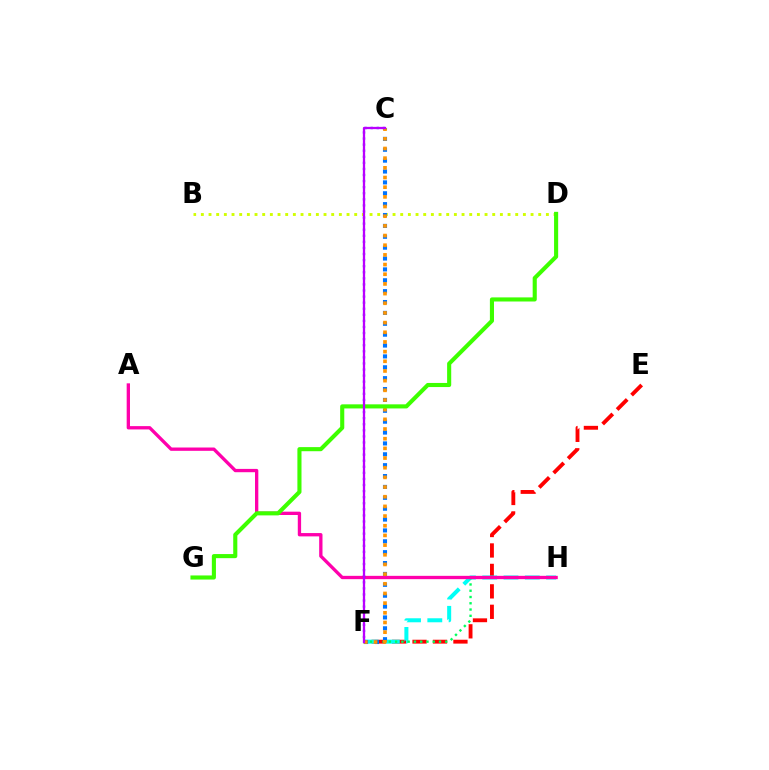{('E', 'F'): [{'color': '#ff0000', 'line_style': 'dashed', 'thickness': 2.78}], ('F', 'H'): [{'color': '#00fff6', 'line_style': 'dashed', 'thickness': 2.89}, {'color': '#00ff5c', 'line_style': 'dotted', 'thickness': 1.7}], ('A', 'H'): [{'color': '#ff00ac', 'line_style': 'solid', 'thickness': 2.39}], ('C', 'F'): [{'color': '#2500ff', 'line_style': 'dotted', 'thickness': 1.65}, {'color': '#0074ff', 'line_style': 'dotted', 'thickness': 2.96}, {'color': '#ff9400', 'line_style': 'dotted', 'thickness': 2.63}, {'color': '#b900ff', 'line_style': 'solid', 'thickness': 1.64}], ('B', 'D'): [{'color': '#d1ff00', 'line_style': 'dotted', 'thickness': 2.08}], ('D', 'G'): [{'color': '#3dff00', 'line_style': 'solid', 'thickness': 2.95}]}